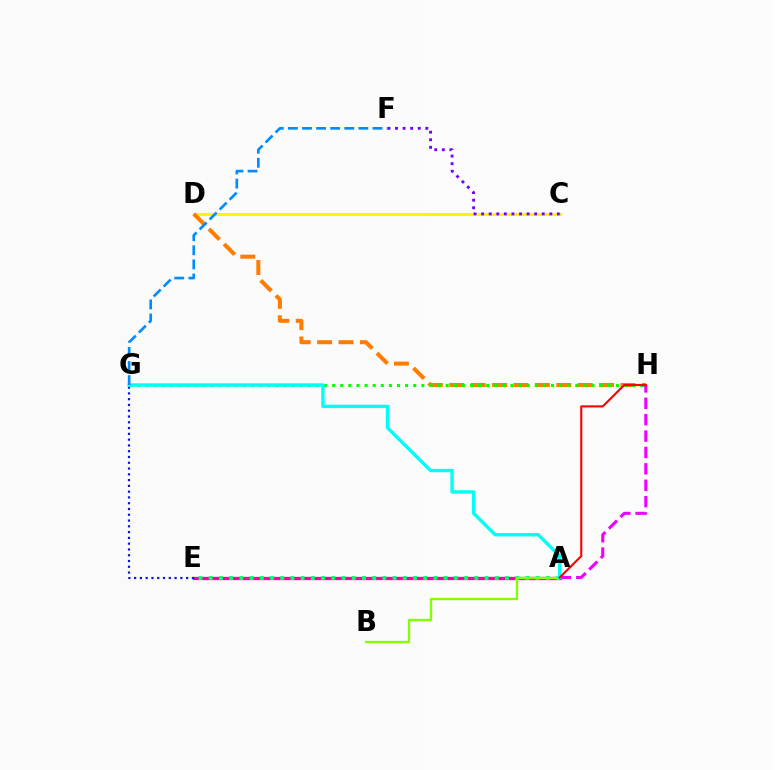{('A', 'E'): [{'color': '#ff0094', 'line_style': 'solid', 'thickness': 2.38}, {'color': '#00ff74', 'line_style': 'dotted', 'thickness': 2.78}], ('E', 'G'): [{'color': '#0010ff', 'line_style': 'dotted', 'thickness': 1.57}], ('C', 'D'): [{'color': '#fcf500', 'line_style': 'solid', 'thickness': 2.23}], ('D', 'H'): [{'color': '#ff7c00', 'line_style': 'dashed', 'thickness': 2.91}], ('G', 'H'): [{'color': '#08ff00', 'line_style': 'dotted', 'thickness': 2.2}], ('A', 'H'): [{'color': '#ee00ff', 'line_style': 'dashed', 'thickness': 2.23}, {'color': '#ff0000', 'line_style': 'solid', 'thickness': 1.51}], ('A', 'B'): [{'color': '#84ff00', 'line_style': 'solid', 'thickness': 1.68}], ('A', 'G'): [{'color': '#00fff6', 'line_style': 'solid', 'thickness': 2.42}], ('F', 'G'): [{'color': '#008cff', 'line_style': 'dashed', 'thickness': 1.92}], ('C', 'F'): [{'color': '#7200ff', 'line_style': 'dotted', 'thickness': 2.06}]}